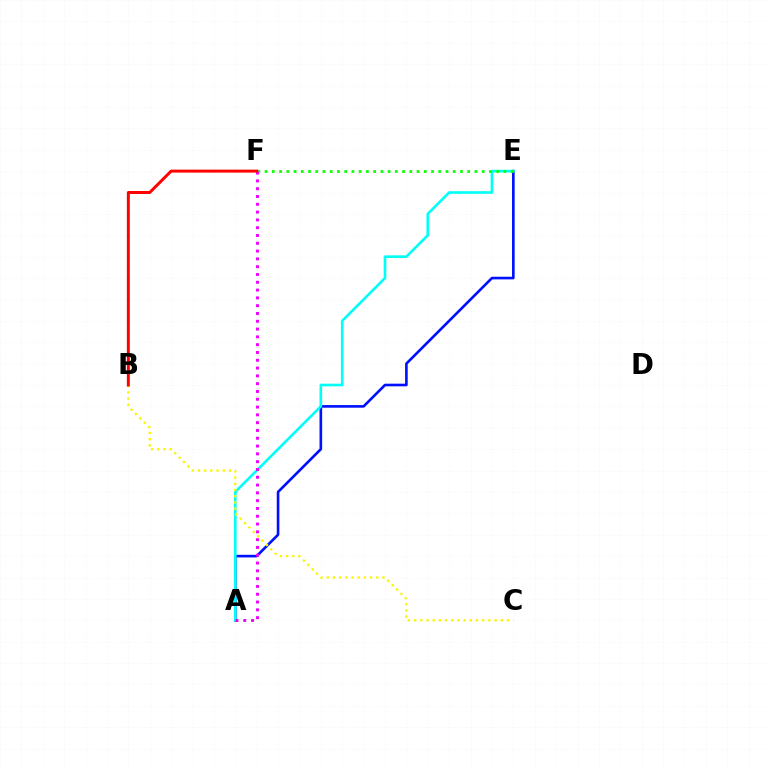{('A', 'E'): [{'color': '#0010ff', 'line_style': 'solid', 'thickness': 1.89}, {'color': '#00fff6', 'line_style': 'solid', 'thickness': 1.9}], ('E', 'F'): [{'color': '#08ff00', 'line_style': 'dotted', 'thickness': 1.97}], ('A', 'F'): [{'color': '#ee00ff', 'line_style': 'dotted', 'thickness': 2.12}], ('B', 'C'): [{'color': '#fcf500', 'line_style': 'dotted', 'thickness': 1.68}], ('B', 'F'): [{'color': '#ff0000', 'line_style': 'solid', 'thickness': 2.13}]}